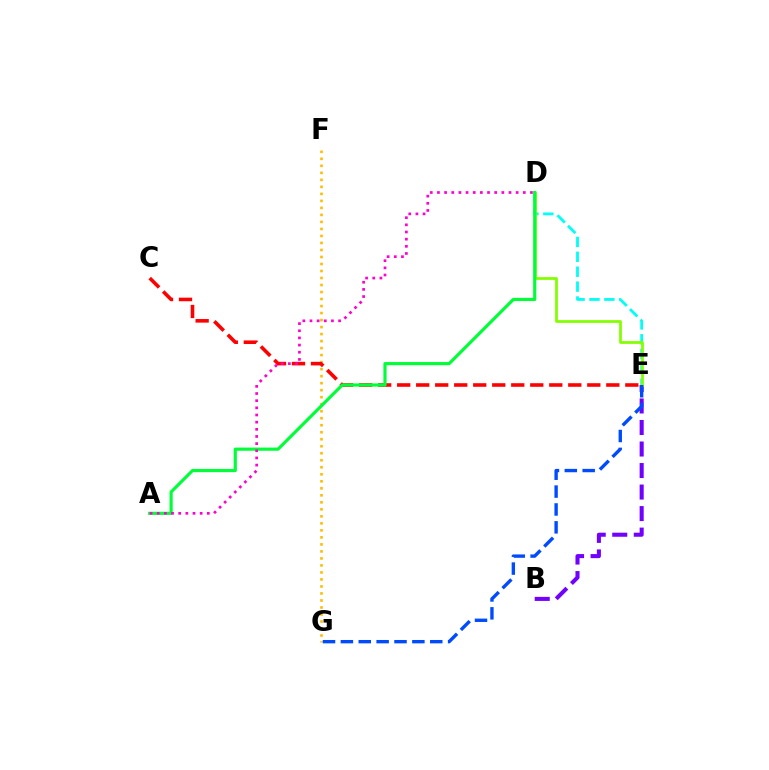{('F', 'G'): [{'color': '#ffbd00', 'line_style': 'dotted', 'thickness': 1.9}], ('B', 'E'): [{'color': '#7200ff', 'line_style': 'dashed', 'thickness': 2.92}], ('D', 'E'): [{'color': '#00fff6', 'line_style': 'dashed', 'thickness': 2.02}, {'color': '#84ff00', 'line_style': 'solid', 'thickness': 1.98}], ('C', 'E'): [{'color': '#ff0000', 'line_style': 'dashed', 'thickness': 2.58}], ('A', 'D'): [{'color': '#00ff39', 'line_style': 'solid', 'thickness': 2.28}, {'color': '#ff00cf', 'line_style': 'dotted', 'thickness': 1.94}], ('E', 'G'): [{'color': '#004bff', 'line_style': 'dashed', 'thickness': 2.43}]}